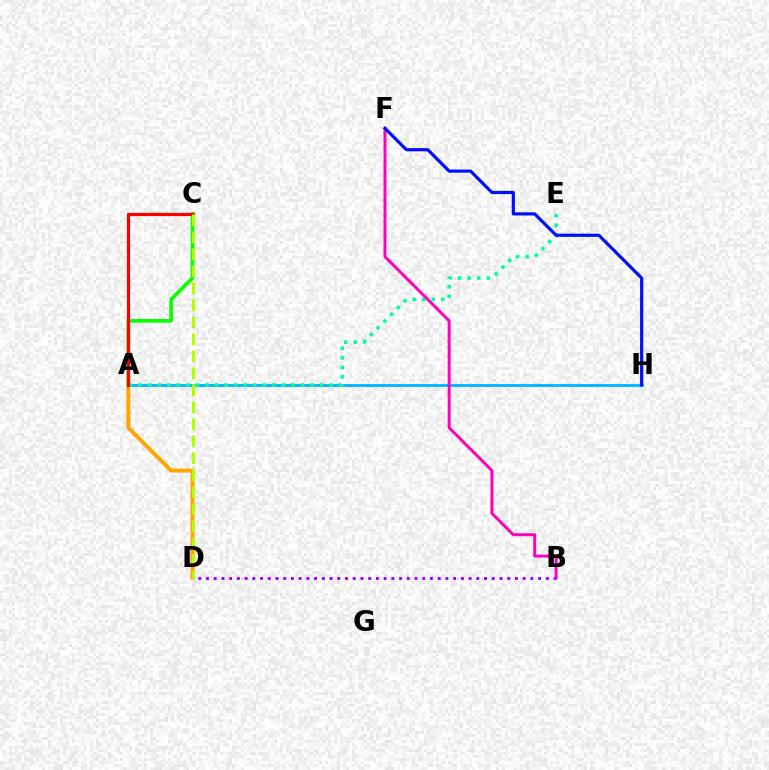{('B', 'D'): [{'color': '#9b00ff', 'line_style': 'dotted', 'thickness': 2.1}], ('A', 'H'): [{'color': '#00b5ff', 'line_style': 'solid', 'thickness': 2.02}], ('A', 'D'): [{'color': '#ffa500', 'line_style': 'solid', 'thickness': 2.86}], ('A', 'C'): [{'color': '#08ff00', 'line_style': 'solid', 'thickness': 2.63}, {'color': '#ff0000', 'line_style': 'solid', 'thickness': 2.31}], ('A', 'E'): [{'color': '#00ff9d', 'line_style': 'dotted', 'thickness': 2.6}], ('B', 'F'): [{'color': '#ff00bd', 'line_style': 'solid', 'thickness': 2.13}], ('F', 'H'): [{'color': '#0010ff', 'line_style': 'solid', 'thickness': 2.3}], ('C', 'D'): [{'color': '#b3ff00', 'line_style': 'dashed', 'thickness': 2.31}]}